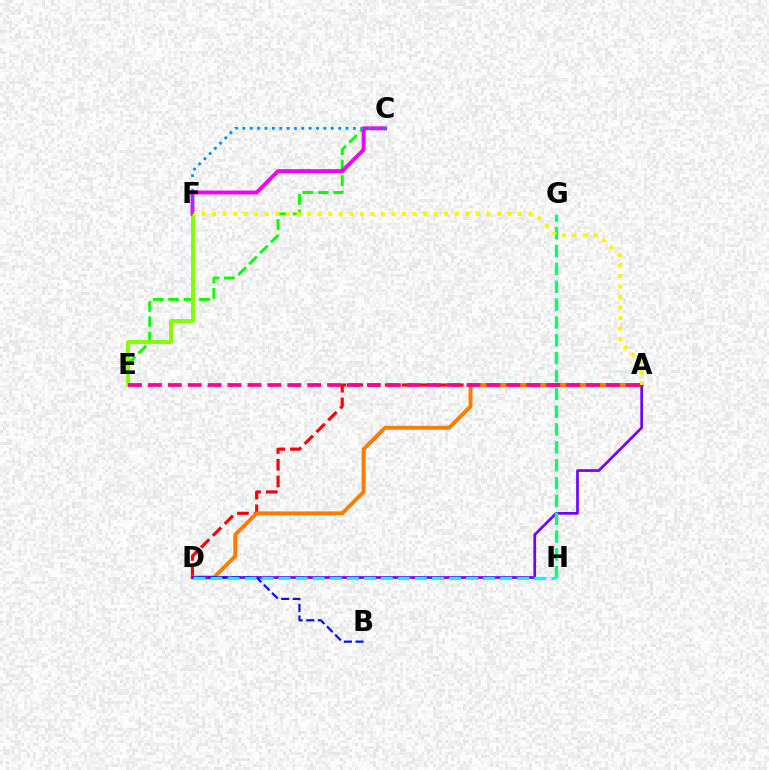{('A', 'D'): [{'color': '#ff0000', 'line_style': 'dashed', 'thickness': 2.27}, {'color': '#ff7c00', 'line_style': 'solid', 'thickness': 2.81}, {'color': '#7200ff', 'line_style': 'solid', 'thickness': 1.95}], ('G', 'H'): [{'color': '#00ff74', 'line_style': 'dashed', 'thickness': 2.42}], ('C', 'E'): [{'color': '#08ff00', 'line_style': 'dashed', 'thickness': 2.1}], ('B', 'D'): [{'color': '#0010ff', 'line_style': 'dashed', 'thickness': 1.58}], ('E', 'F'): [{'color': '#84ff00', 'line_style': 'solid', 'thickness': 2.82}], ('C', 'F'): [{'color': '#ee00ff', 'line_style': 'solid', 'thickness': 2.8}, {'color': '#008cff', 'line_style': 'dotted', 'thickness': 2.0}], ('A', 'F'): [{'color': '#fcf500', 'line_style': 'dotted', 'thickness': 2.87}], ('A', 'E'): [{'color': '#ff0094', 'line_style': 'dashed', 'thickness': 2.71}], ('D', 'H'): [{'color': '#00fff6', 'line_style': 'dashed', 'thickness': 2.31}]}